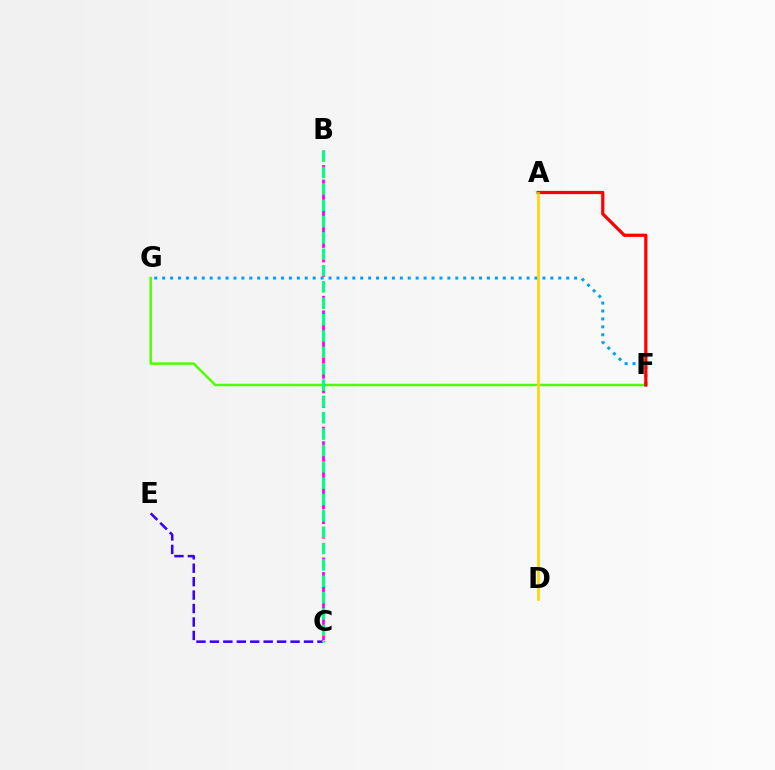{('F', 'G'): [{'color': '#009eff', 'line_style': 'dotted', 'thickness': 2.15}, {'color': '#4fff00', 'line_style': 'solid', 'thickness': 1.79}], ('A', 'F'): [{'color': '#ff0000', 'line_style': 'solid', 'thickness': 2.33}], ('C', 'E'): [{'color': '#3700ff', 'line_style': 'dashed', 'thickness': 1.83}], ('B', 'C'): [{'color': '#ff00ed', 'line_style': 'dashed', 'thickness': 1.97}, {'color': '#00ff86', 'line_style': 'dashed', 'thickness': 2.22}], ('A', 'D'): [{'color': '#ffd500', 'line_style': 'solid', 'thickness': 1.91}]}